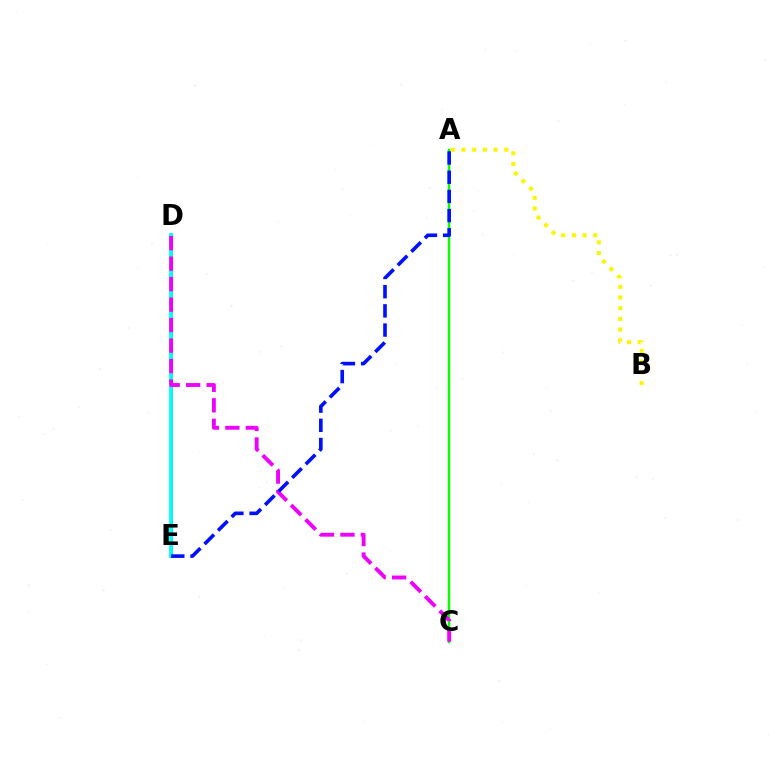{('D', 'E'): [{'color': '#ff0000', 'line_style': 'solid', 'thickness': 1.85}, {'color': '#00fff6', 'line_style': 'solid', 'thickness': 2.72}], ('A', 'B'): [{'color': '#fcf500', 'line_style': 'dotted', 'thickness': 2.9}], ('A', 'C'): [{'color': '#08ff00', 'line_style': 'solid', 'thickness': 1.74}], ('C', 'D'): [{'color': '#ee00ff', 'line_style': 'dashed', 'thickness': 2.78}], ('A', 'E'): [{'color': '#0010ff', 'line_style': 'dashed', 'thickness': 2.61}]}